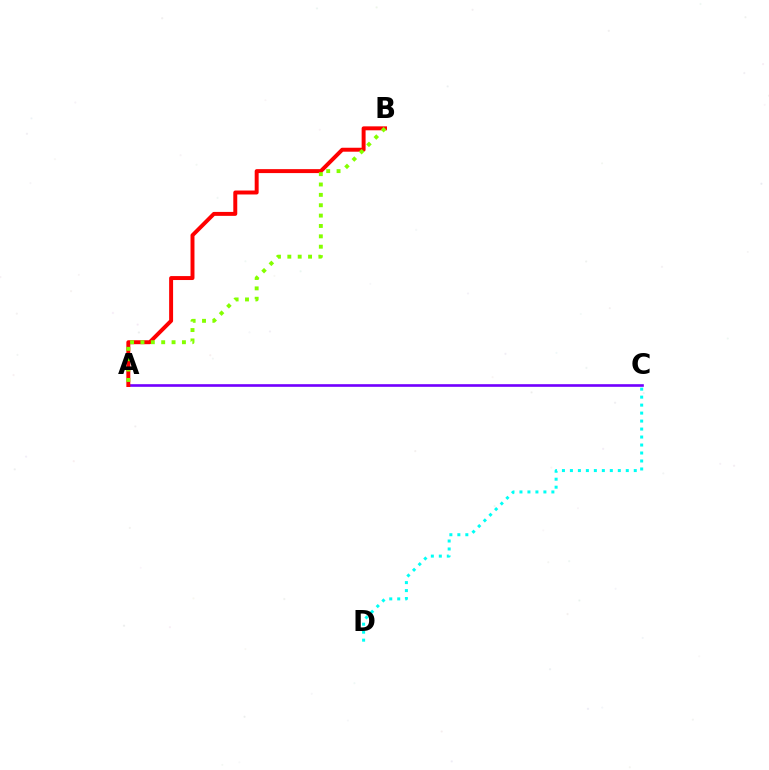{('A', 'C'): [{'color': '#7200ff', 'line_style': 'solid', 'thickness': 1.9}], ('A', 'B'): [{'color': '#ff0000', 'line_style': 'solid', 'thickness': 2.85}, {'color': '#84ff00', 'line_style': 'dotted', 'thickness': 2.82}], ('C', 'D'): [{'color': '#00fff6', 'line_style': 'dotted', 'thickness': 2.17}]}